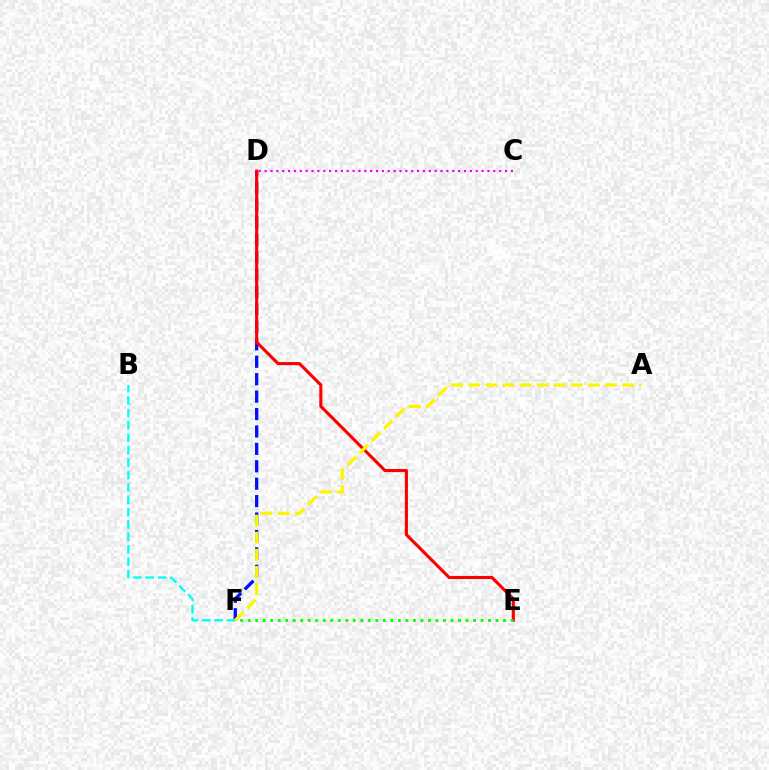{('D', 'F'): [{'color': '#0010ff', 'line_style': 'dashed', 'thickness': 2.37}], ('D', 'E'): [{'color': '#ff0000', 'line_style': 'solid', 'thickness': 2.24}], ('C', 'D'): [{'color': '#ee00ff', 'line_style': 'dotted', 'thickness': 1.59}], ('B', 'F'): [{'color': '#00fff6', 'line_style': 'dashed', 'thickness': 1.68}], ('A', 'F'): [{'color': '#fcf500', 'line_style': 'dashed', 'thickness': 2.32}], ('E', 'F'): [{'color': '#08ff00', 'line_style': 'dotted', 'thickness': 2.04}]}